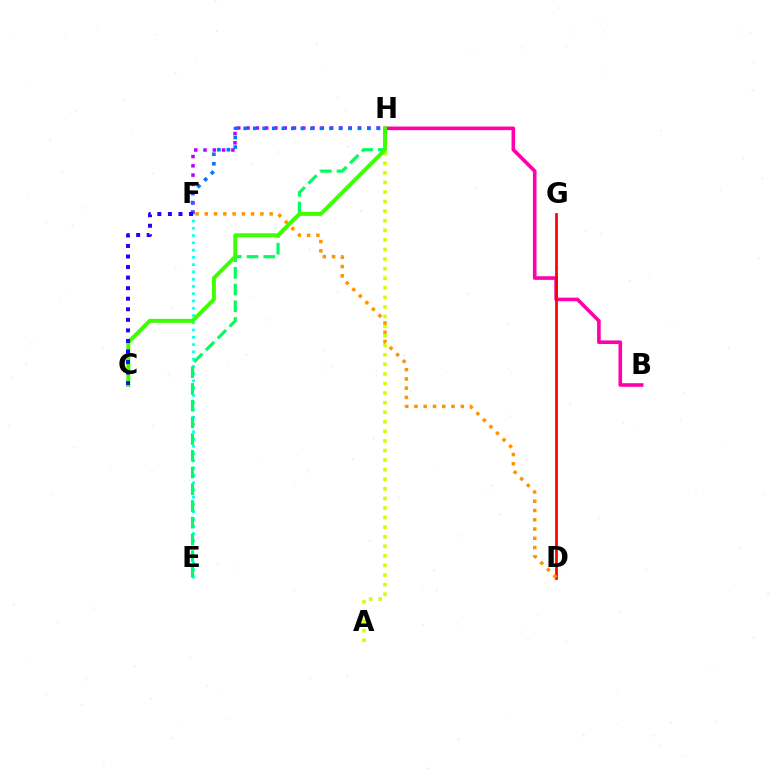{('A', 'H'): [{'color': '#d1ff00', 'line_style': 'dotted', 'thickness': 2.6}], ('B', 'H'): [{'color': '#ff00ac', 'line_style': 'solid', 'thickness': 2.6}], ('E', 'F'): [{'color': '#00fff6', 'line_style': 'dotted', 'thickness': 1.97}], ('F', 'H'): [{'color': '#b900ff', 'line_style': 'dotted', 'thickness': 2.52}, {'color': '#0074ff', 'line_style': 'dotted', 'thickness': 2.59}], ('E', 'H'): [{'color': '#00ff5c', 'line_style': 'dashed', 'thickness': 2.27}], ('D', 'G'): [{'color': '#ff0000', 'line_style': 'solid', 'thickness': 1.97}], ('D', 'F'): [{'color': '#ff9400', 'line_style': 'dotted', 'thickness': 2.52}], ('C', 'H'): [{'color': '#3dff00', 'line_style': 'solid', 'thickness': 2.84}], ('C', 'F'): [{'color': '#2500ff', 'line_style': 'dotted', 'thickness': 2.87}]}